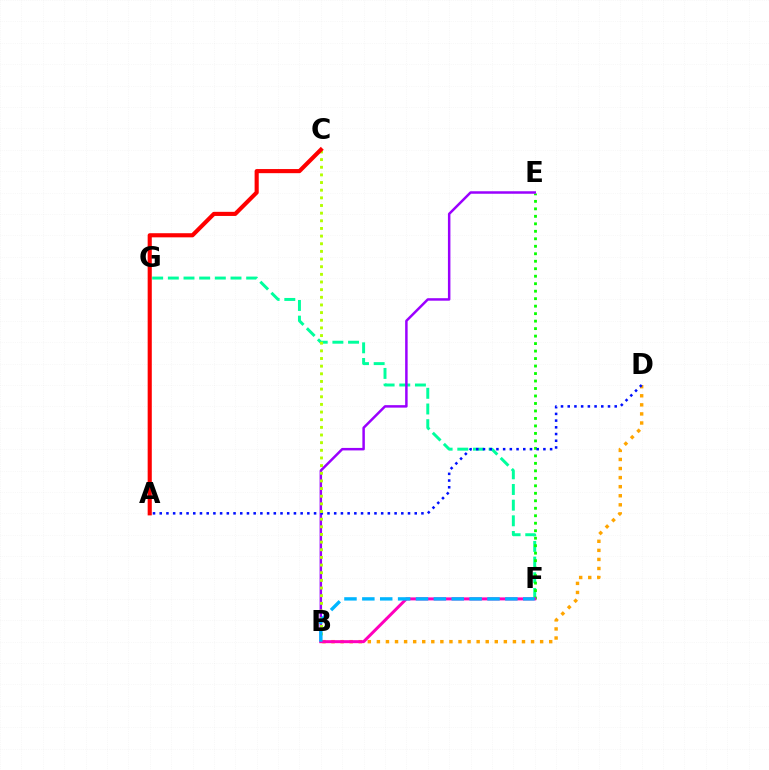{('F', 'G'): [{'color': '#00ff9d', 'line_style': 'dashed', 'thickness': 2.13}], ('E', 'F'): [{'color': '#08ff00', 'line_style': 'dotted', 'thickness': 2.03}], ('B', 'E'): [{'color': '#9b00ff', 'line_style': 'solid', 'thickness': 1.79}], ('B', 'D'): [{'color': '#ffa500', 'line_style': 'dotted', 'thickness': 2.46}], ('A', 'D'): [{'color': '#0010ff', 'line_style': 'dotted', 'thickness': 1.82}], ('B', 'C'): [{'color': '#b3ff00', 'line_style': 'dotted', 'thickness': 2.08}], ('B', 'F'): [{'color': '#ff00bd', 'line_style': 'solid', 'thickness': 2.16}, {'color': '#00b5ff', 'line_style': 'dashed', 'thickness': 2.43}], ('A', 'C'): [{'color': '#ff0000', 'line_style': 'solid', 'thickness': 2.97}]}